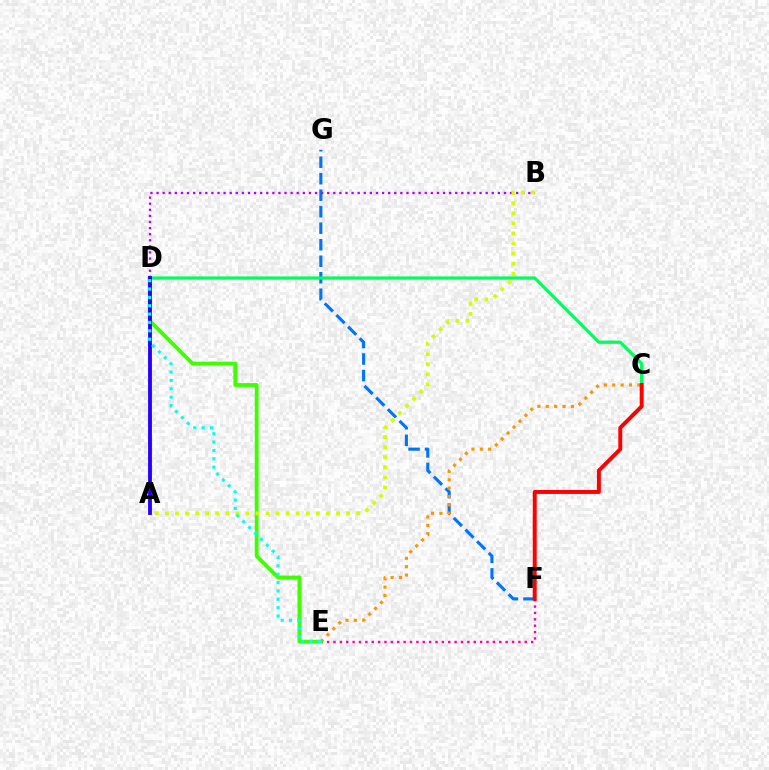{('F', 'G'): [{'color': '#0074ff', 'line_style': 'dashed', 'thickness': 2.24}], ('C', 'E'): [{'color': '#ff9400', 'line_style': 'dotted', 'thickness': 2.27}], ('B', 'D'): [{'color': '#b900ff', 'line_style': 'dotted', 'thickness': 1.66}], ('E', 'F'): [{'color': '#ff00ac', 'line_style': 'dotted', 'thickness': 1.73}], ('D', 'E'): [{'color': '#3dff00', 'line_style': 'solid', 'thickness': 2.76}, {'color': '#00fff6', 'line_style': 'dotted', 'thickness': 2.27}], ('C', 'D'): [{'color': '#00ff5c', 'line_style': 'solid', 'thickness': 2.35}], ('A', 'B'): [{'color': '#d1ff00', 'line_style': 'dotted', 'thickness': 2.74}], ('A', 'D'): [{'color': '#2500ff', 'line_style': 'solid', 'thickness': 2.76}], ('C', 'F'): [{'color': '#ff0000', 'line_style': 'solid', 'thickness': 2.85}]}